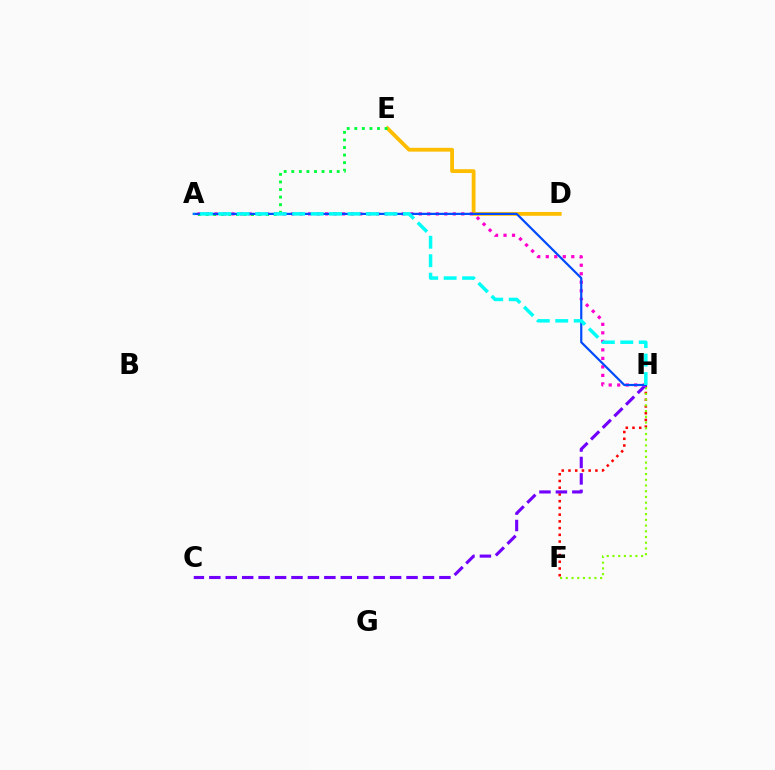{('D', 'E'): [{'color': '#ffbd00', 'line_style': 'solid', 'thickness': 2.74}], ('F', 'H'): [{'color': '#ff0000', 'line_style': 'dotted', 'thickness': 1.83}, {'color': '#84ff00', 'line_style': 'dotted', 'thickness': 1.56}], ('C', 'H'): [{'color': '#7200ff', 'line_style': 'dashed', 'thickness': 2.23}], ('A', 'H'): [{'color': '#ff00cf', 'line_style': 'dotted', 'thickness': 2.31}, {'color': '#004bff', 'line_style': 'solid', 'thickness': 1.58}, {'color': '#00fff6', 'line_style': 'dashed', 'thickness': 2.51}], ('A', 'E'): [{'color': '#00ff39', 'line_style': 'dotted', 'thickness': 2.06}]}